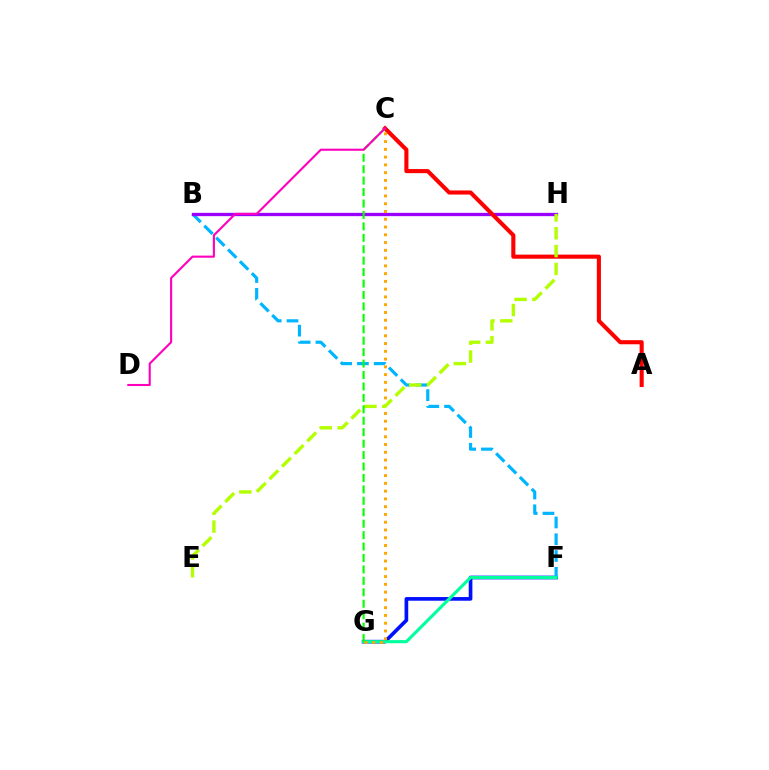{('F', 'G'): [{'color': '#0010ff', 'line_style': 'solid', 'thickness': 2.64}, {'color': '#00ff9d', 'line_style': 'solid', 'thickness': 2.24}], ('B', 'F'): [{'color': '#00b5ff', 'line_style': 'dashed', 'thickness': 2.28}], ('B', 'H'): [{'color': '#9b00ff', 'line_style': 'solid', 'thickness': 2.38}], ('A', 'C'): [{'color': '#ff0000', 'line_style': 'solid', 'thickness': 2.95}], ('C', 'G'): [{'color': '#ffa500', 'line_style': 'dotted', 'thickness': 2.11}, {'color': '#08ff00', 'line_style': 'dashed', 'thickness': 1.55}], ('E', 'H'): [{'color': '#b3ff00', 'line_style': 'dashed', 'thickness': 2.42}], ('C', 'D'): [{'color': '#ff00bd', 'line_style': 'solid', 'thickness': 1.52}]}